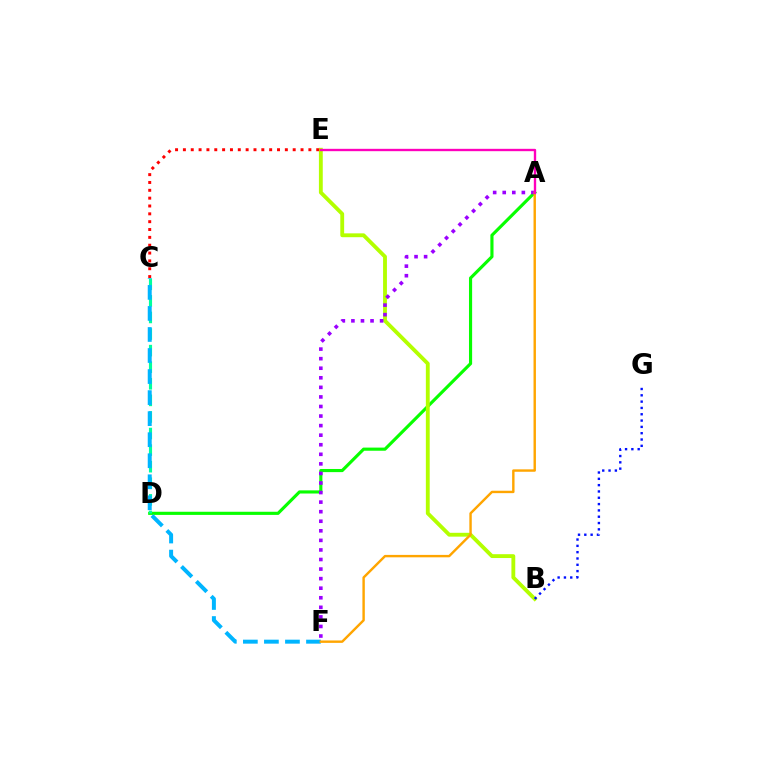{('A', 'D'): [{'color': '#08ff00', 'line_style': 'solid', 'thickness': 2.26}], ('B', 'E'): [{'color': '#b3ff00', 'line_style': 'solid', 'thickness': 2.77}], ('B', 'G'): [{'color': '#0010ff', 'line_style': 'dotted', 'thickness': 1.72}], ('C', 'D'): [{'color': '#00ff9d', 'line_style': 'dashed', 'thickness': 2.25}], ('A', 'F'): [{'color': '#9b00ff', 'line_style': 'dotted', 'thickness': 2.6}, {'color': '#ffa500', 'line_style': 'solid', 'thickness': 1.74}], ('C', 'E'): [{'color': '#ff0000', 'line_style': 'dotted', 'thickness': 2.13}], ('C', 'F'): [{'color': '#00b5ff', 'line_style': 'dashed', 'thickness': 2.86}], ('A', 'E'): [{'color': '#ff00bd', 'line_style': 'solid', 'thickness': 1.7}]}